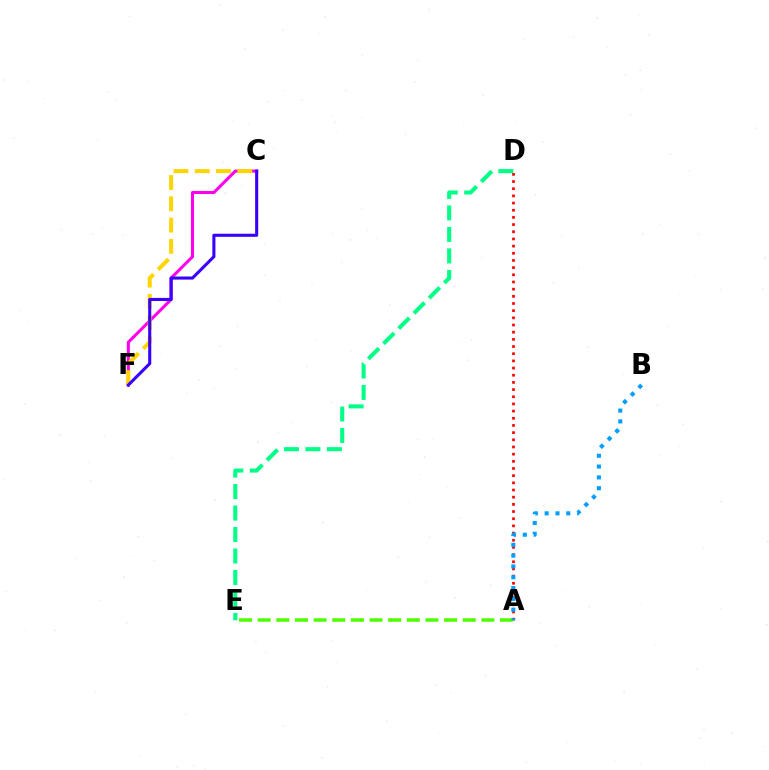{('C', 'F'): [{'color': '#ff00ed', 'line_style': 'solid', 'thickness': 2.2}, {'color': '#ffd500', 'line_style': 'dashed', 'thickness': 2.89}, {'color': '#3700ff', 'line_style': 'solid', 'thickness': 2.21}], ('A', 'D'): [{'color': '#ff0000', 'line_style': 'dotted', 'thickness': 1.95}], ('A', 'E'): [{'color': '#4fff00', 'line_style': 'dashed', 'thickness': 2.53}], ('D', 'E'): [{'color': '#00ff86', 'line_style': 'dashed', 'thickness': 2.92}], ('A', 'B'): [{'color': '#009eff', 'line_style': 'dotted', 'thickness': 2.94}]}